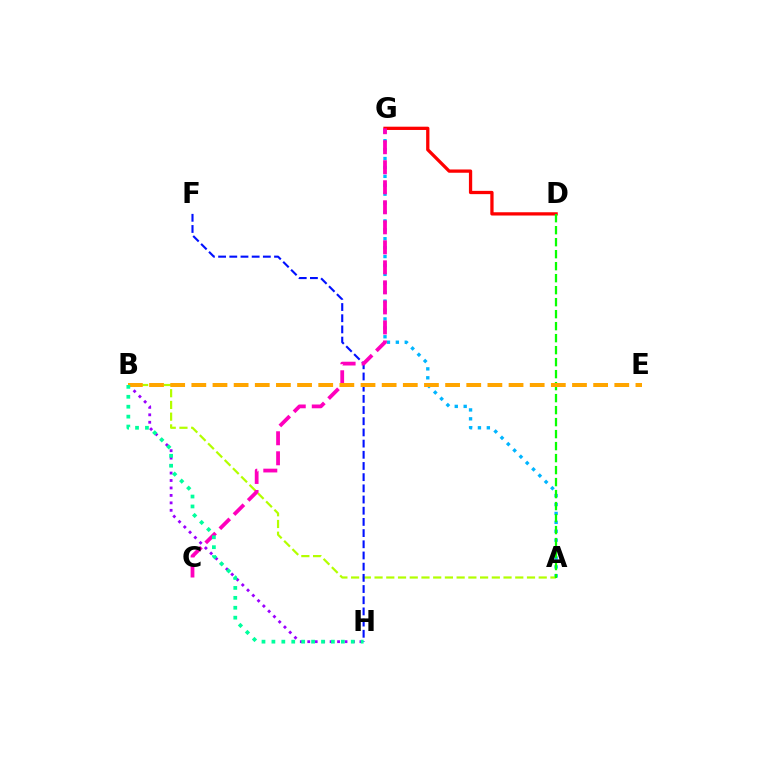{('B', 'H'): [{'color': '#9b00ff', 'line_style': 'dotted', 'thickness': 2.03}, {'color': '#00ff9d', 'line_style': 'dotted', 'thickness': 2.69}], ('A', 'G'): [{'color': '#00b5ff', 'line_style': 'dotted', 'thickness': 2.42}], ('A', 'B'): [{'color': '#b3ff00', 'line_style': 'dashed', 'thickness': 1.59}], ('D', 'G'): [{'color': '#ff0000', 'line_style': 'solid', 'thickness': 2.36}], ('A', 'D'): [{'color': '#08ff00', 'line_style': 'dashed', 'thickness': 1.63}], ('F', 'H'): [{'color': '#0010ff', 'line_style': 'dashed', 'thickness': 1.52}], ('C', 'G'): [{'color': '#ff00bd', 'line_style': 'dashed', 'thickness': 2.72}], ('B', 'E'): [{'color': '#ffa500', 'line_style': 'dashed', 'thickness': 2.87}]}